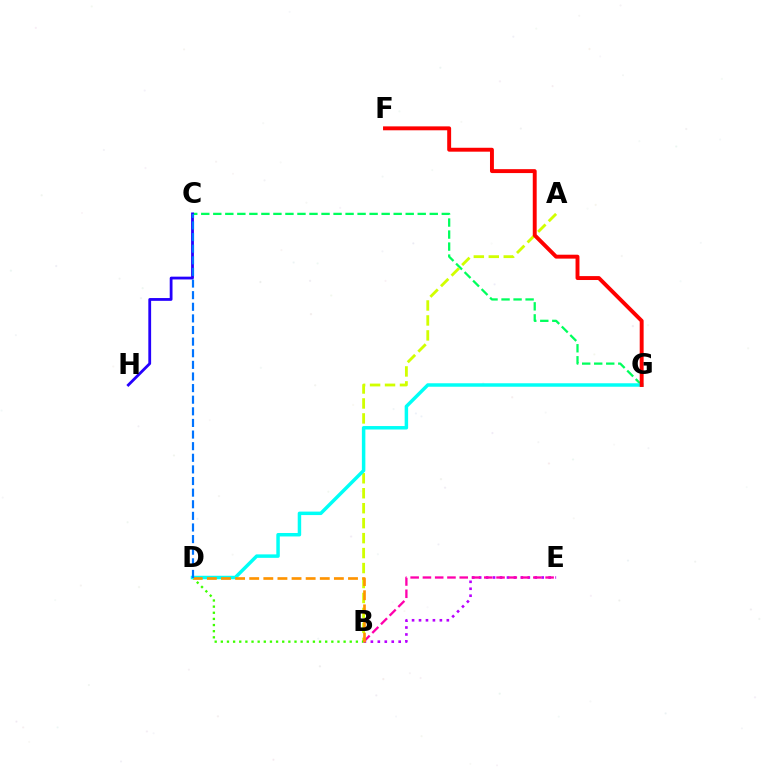{('C', 'G'): [{'color': '#00ff5c', 'line_style': 'dashed', 'thickness': 1.63}], ('C', 'H'): [{'color': '#2500ff', 'line_style': 'solid', 'thickness': 2.01}], ('A', 'B'): [{'color': '#d1ff00', 'line_style': 'dashed', 'thickness': 2.03}], ('B', 'D'): [{'color': '#3dff00', 'line_style': 'dotted', 'thickness': 1.67}, {'color': '#ff9400', 'line_style': 'dashed', 'thickness': 1.92}], ('B', 'E'): [{'color': '#b900ff', 'line_style': 'dotted', 'thickness': 1.89}, {'color': '#ff00ac', 'line_style': 'dashed', 'thickness': 1.67}], ('D', 'G'): [{'color': '#00fff6', 'line_style': 'solid', 'thickness': 2.5}], ('F', 'G'): [{'color': '#ff0000', 'line_style': 'solid', 'thickness': 2.82}], ('C', 'D'): [{'color': '#0074ff', 'line_style': 'dashed', 'thickness': 1.58}]}